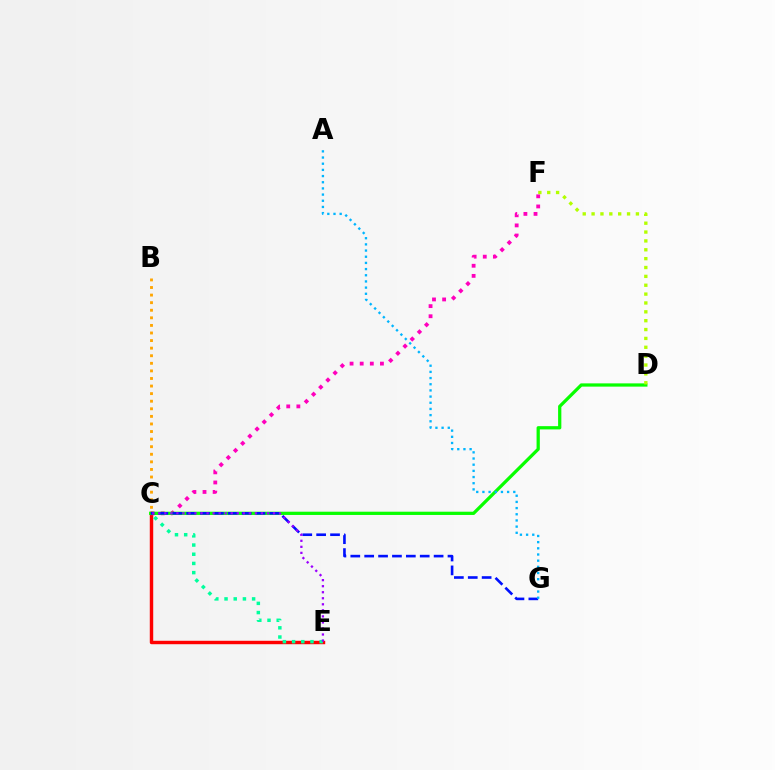{('C', 'E'): [{'color': '#ff0000', 'line_style': 'solid', 'thickness': 2.47}, {'color': '#00ff9d', 'line_style': 'dotted', 'thickness': 2.5}, {'color': '#9b00ff', 'line_style': 'dotted', 'thickness': 1.64}], ('C', 'F'): [{'color': '#ff00bd', 'line_style': 'dotted', 'thickness': 2.75}], ('C', 'D'): [{'color': '#08ff00', 'line_style': 'solid', 'thickness': 2.34}], ('B', 'C'): [{'color': '#ffa500', 'line_style': 'dotted', 'thickness': 2.06}], ('C', 'G'): [{'color': '#0010ff', 'line_style': 'dashed', 'thickness': 1.89}], ('D', 'F'): [{'color': '#b3ff00', 'line_style': 'dotted', 'thickness': 2.41}], ('A', 'G'): [{'color': '#00b5ff', 'line_style': 'dotted', 'thickness': 1.68}]}